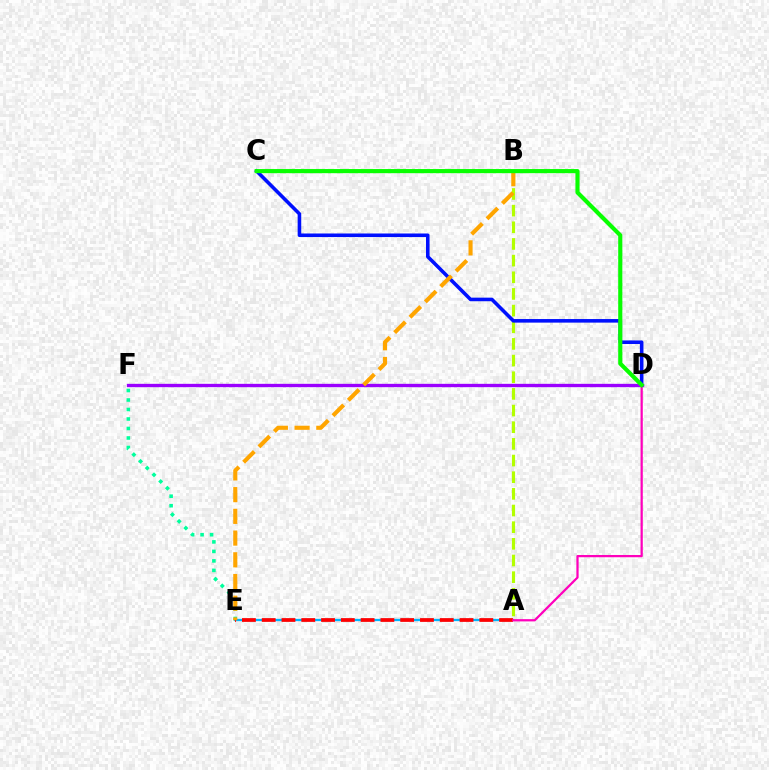{('E', 'F'): [{'color': '#00ff9d', 'line_style': 'dotted', 'thickness': 2.58}], ('A', 'B'): [{'color': '#b3ff00', 'line_style': 'dashed', 'thickness': 2.26}], ('C', 'D'): [{'color': '#0010ff', 'line_style': 'solid', 'thickness': 2.57}, {'color': '#08ff00', 'line_style': 'solid', 'thickness': 2.98}], ('A', 'E'): [{'color': '#00b5ff', 'line_style': 'solid', 'thickness': 1.65}, {'color': '#ff0000', 'line_style': 'dashed', 'thickness': 2.69}], ('D', 'F'): [{'color': '#9b00ff', 'line_style': 'solid', 'thickness': 2.4}], ('A', 'D'): [{'color': '#ff00bd', 'line_style': 'solid', 'thickness': 1.62}], ('B', 'E'): [{'color': '#ffa500', 'line_style': 'dashed', 'thickness': 2.95}]}